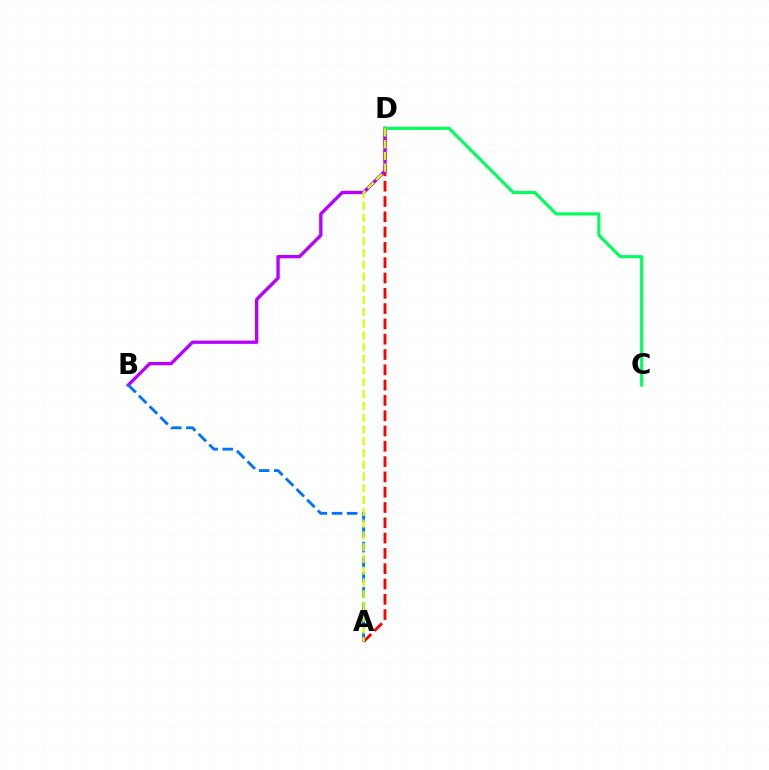{('A', 'D'): [{'color': '#ff0000', 'line_style': 'dashed', 'thickness': 2.08}, {'color': '#d1ff00', 'line_style': 'dashed', 'thickness': 1.6}], ('B', 'D'): [{'color': '#b900ff', 'line_style': 'solid', 'thickness': 2.41}], ('C', 'D'): [{'color': '#00ff5c', 'line_style': 'solid', 'thickness': 2.25}], ('A', 'B'): [{'color': '#0074ff', 'line_style': 'dashed', 'thickness': 2.05}]}